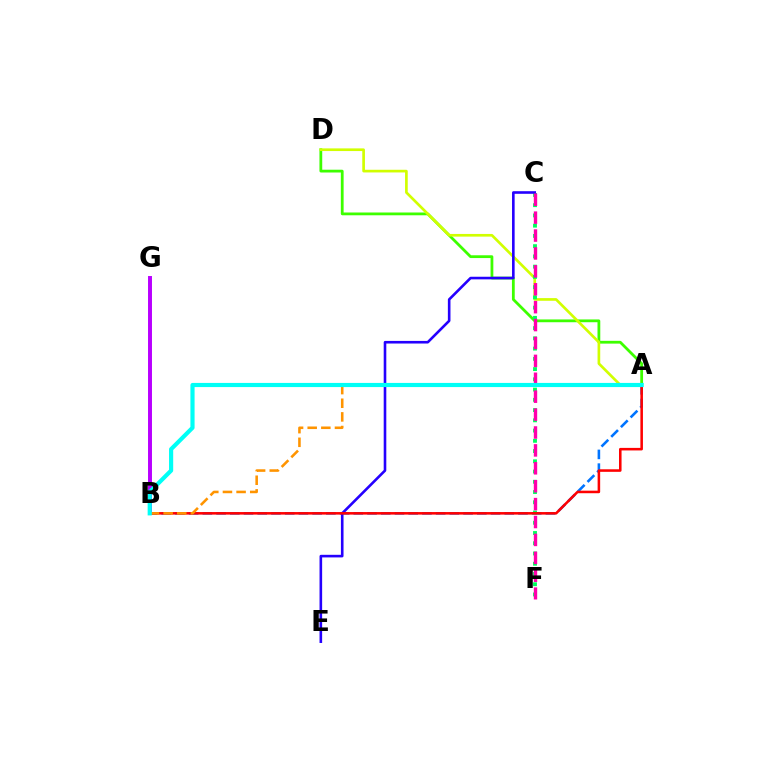{('A', 'B'): [{'color': '#0074ff', 'line_style': 'dashed', 'thickness': 1.86}, {'color': '#ff0000', 'line_style': 'solid', 'thickness': 1.84}, {'color': '#ff9400', 'line_style': 'dashed', 'thickness': 1.85}, {'color': '#00fff6', 'line_style': 'solid', 'thickness': 2.99}], ('B', 'G'): [{'color': '#b900ff', 'line_style': 'solid', 'thickness': 2.84}], ('A', 'D'): [{'color': '#3dff00', 'line_style': 'solid', 'thickness': 2.0}, {'color': '#d1ff00', 'line_style': 'solid', 'thickness': 1.93}], ('C', 'F'): [{'color': '#00ff5c', 'line_style': 'dotted', 'thickness': 2.78}, {'color': '#ff00ac', 'line_style': 'dashed', 'thickness': 2.43}], ('C', 'E'): [{'color': '#2500ff', 'line_style': 'solid', 'thickness': 1.88}]}